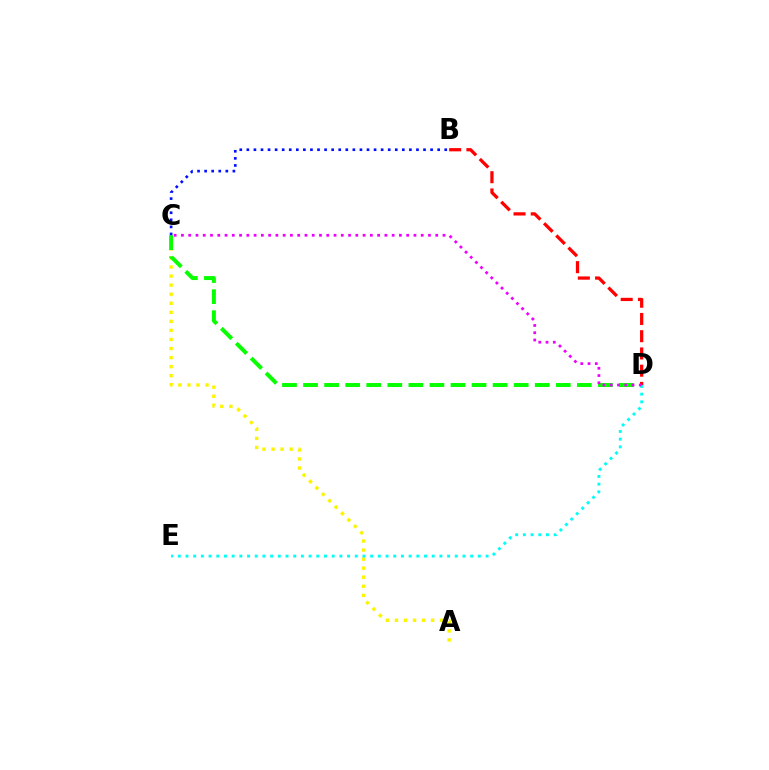{('A', 'C'): [{'color': '#fcf500', 'line_style': 'dotted', 'thickness': 2.46}], ('C', 'D'): [{'color': '#08ff00', 'line_style': 'dashed', 'thickness': 2.86}, {'color': '#ee00ff', 'line_style': 'dotted', 'thickness': 1.97}], ('D', 'E'): [{'color': '#00fff6', 'line_style': 'dotted', 'thickness': 2.09}], ('B', 'D'): [{'color': '#ff0000', 'line_style': 'dashed', 'thickness': 2.34}], ('B', 'C'): [{'color': '#0010ff', 'line_style': 'dotted', 'thickness': 1.92}]}